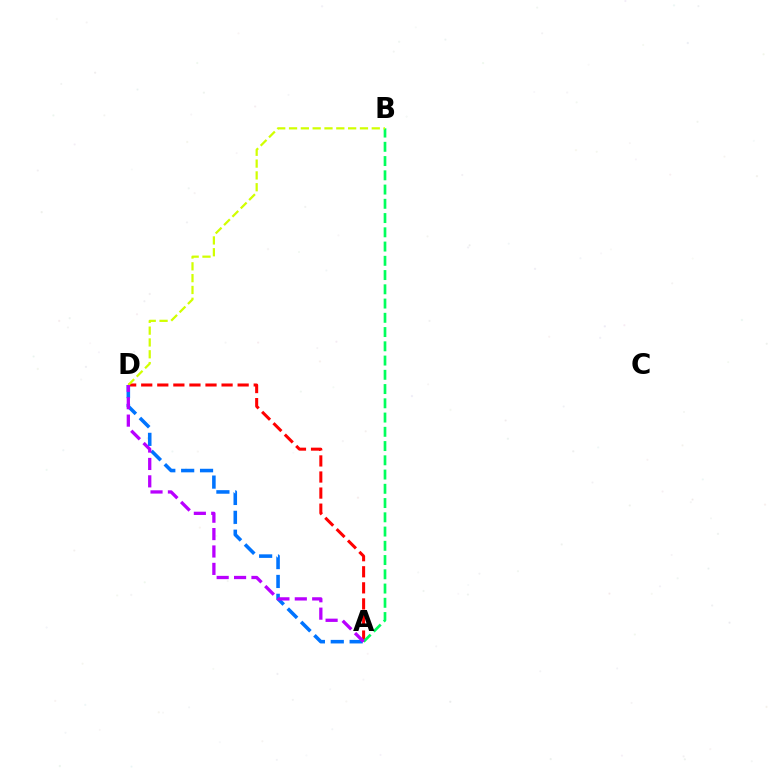{('A', 'D'): [{'color': '#ff0000', 'line_style': 'dashed', 'thickness': 2.18}, {'color': '#0074ff', 'line_style': 'dashed', 'thickness': 2.56}, {'color': '#b900ff', 'line_style': 'dashed', 'thickness': 2.36}], ('A', 'B'): [{'color': '#00ff5c', 'line_style': 'dashed', 'thickness': 1.94}], ('B', 'D'): [{'color': '#d1ff00', 'line_style': 'dashed', 'thickness': 1.61}]}